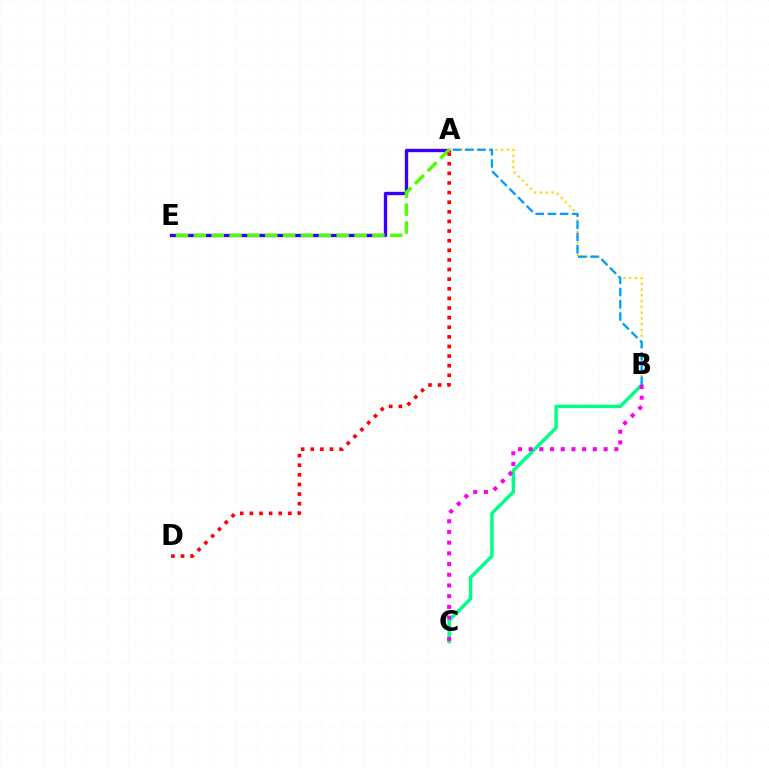{('B', 'C'): [{'color': '#00ff86', 'line_style': 'solid', 'thickness': 2.48}, {'color': '#ff00ed', 'line_style': 'dotted', 'thickness': 2.91}], ('A', 'E'): [{'color': '#3700ff', 'line_style': 'solid', 'thickness': 2.41}, {'color': '#4fff00', 'line_style': 'dashed', 'thickness': 2.43}], ('A', 'B'): [{'color': '#ffd500', 'line_style': 'dotted', 'thickness': 1.56}, {'color': '#009eff', 'line_style': 'dashed', 'thickness': 1.66}], ('A', 'D'): [{'color': '#ff0000', 'line_style': 'dotted', 'thickness': 2.61}]}